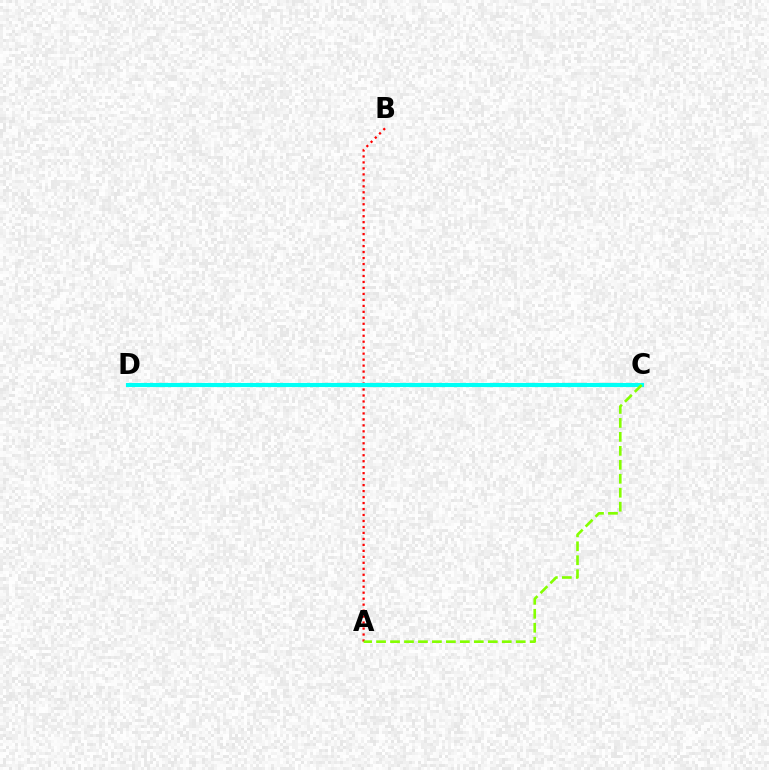{('C', 'D'): [{'color': '#7200ff', 'line_style': 'dotted', 'thickness': 2.73}, {'color': '#00fff6', 'line_style': 'solid', 'thickness': 2.97}], ('A', 'B'): [{'color': '#ff0000', 'line_style': 'dotted', 'thickness': 1.62}], ('A', 'C'): [{'color': '#84ff00', 'line_style': 'dashed', 'thickness': 1.9}]}